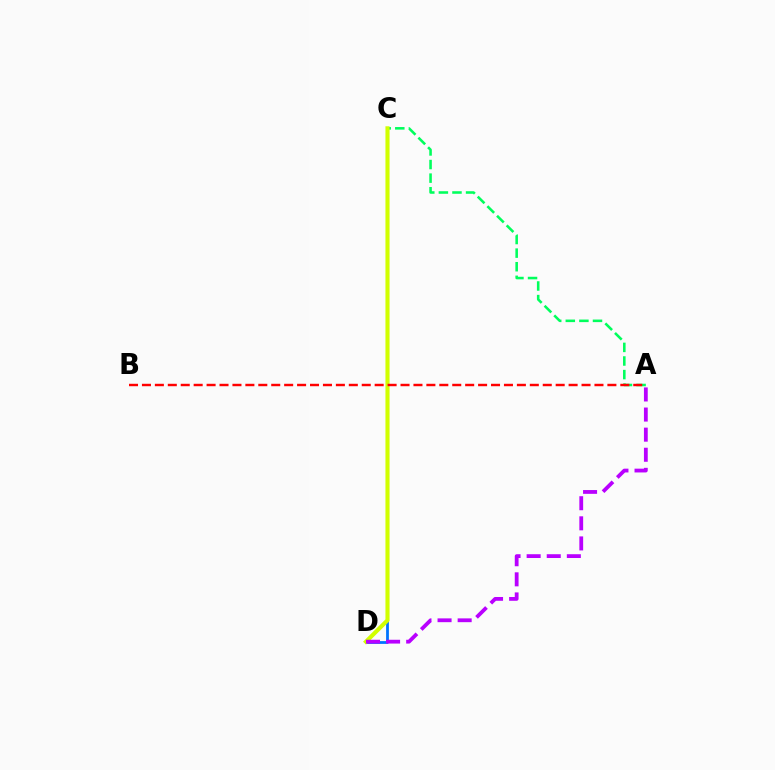{('C', 'D'): [{'color': '#0074ff', 'line_style': 'solid', 'thickness': 2.0}, {'color': '#d1ff00', 'line_style': 'solid', 'thickness': 2.96}], ('A', 'C'): [{'color': '#00ff5c', 'line_style': 'dashed', 'thickness': 1.85}], ('A', 'D'): [{'color': '#b900ff', 'line_style': 'dashed', 'thickness': 2.73}], ('A', 'B'): [{'color': '#ff0000', 'line_style': 'dashed', 'thickness': 1.76}]}